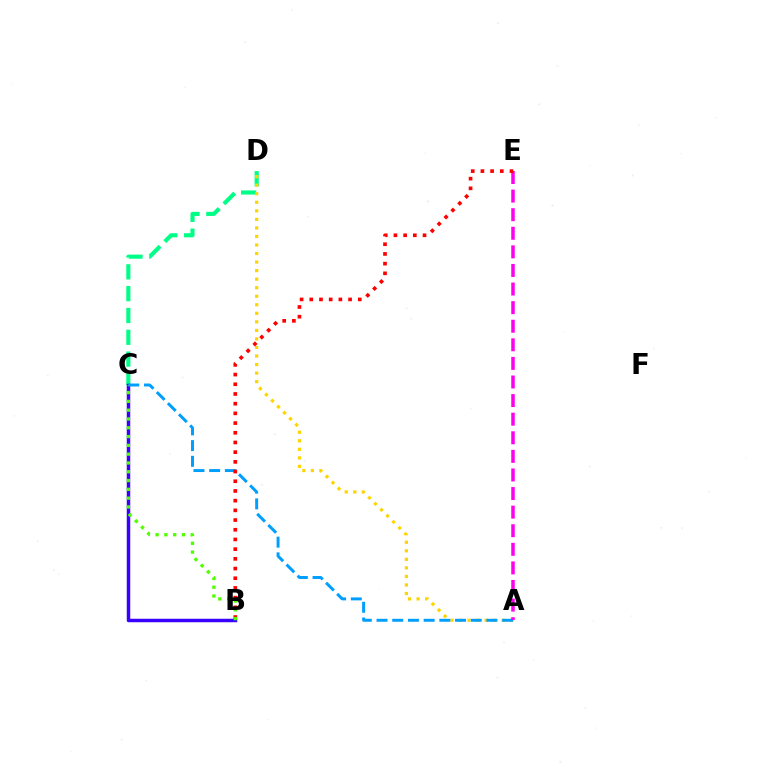{('C', 'D'): [{'color': '#00ff86', 'line_style': 'dashed', 'thickness': 2.96}], ('A', 'D'): [{'color': '#ffd500', 'line_style': 'dotted', 'thickness': 2.32}], ('B', 'C'): [{'color': '#3700ff', 'line_style': 'solid', 'thickness': 2.5}, {'color': '#4fff00', 'line_style': 'dotted', 'thickness': 2.39}], ('A', 'C'): [{'color': '#009eff', 'line_style': 'dashed', 'thickness': 2.13}], ('A', 'E'): [{'color': '#ff00ed', 'line_style': 'dashed', 'thickness': 2.53}], ('B', 'E'): [{'color': '#ff0000', 'line_style': 'dotted', 'thickness': 2.64}]}